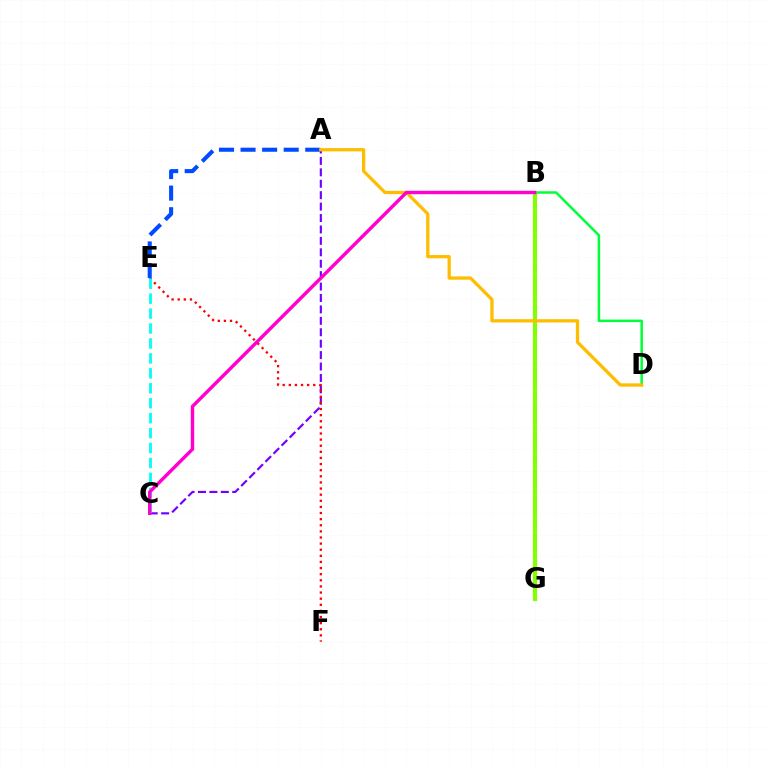{('B', 'D'): [{'color': '#00ff39', 'line_style': 'solid', 'thickness': 1.8}], ('A', 'C'): [{'color': '#7200ff', 'line_style': 'dashed', 'thickness': 1.55}], ('B', 'G'): [{'color': '#84ff00', 'line_style': 'solid', 'thickness': 2.98}], ('E', 'F'): [{'color': '#ff0000', 'line_style': 'dotted', 'thickness': 1.66}], ('C', 'E'): [{'color': '#00fff6', 'line_style': 'dashed', 'thickness': 2.03}], ('A', 'E'): [{'color': '#004bff', 'line_style': 'dashed', 'thickness': 2.93}], ('A', 'D'): [{'color': '#ffbd00', 'line_style': 'solid', 'thickness': 2.36}], ('B', 'C'): [{'color': '#ff00cf', 'line_style': 'solid', 'thickness': 2.45}]}